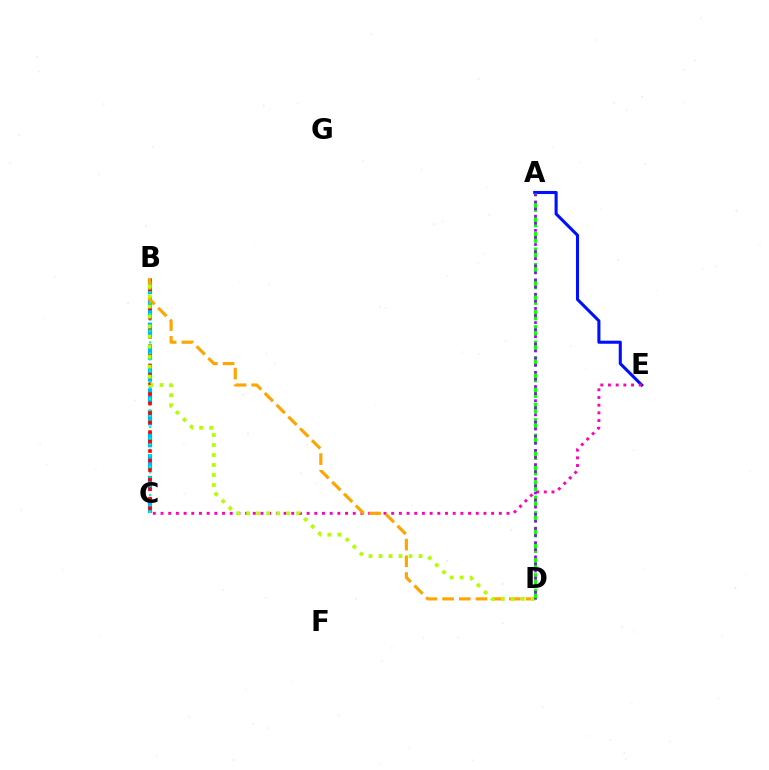{('B', 'C'): [{'color': '#00b5ff', 'line_style': 'dashed', 'thickness': 2.97}, {'color': '#00ff9d', 'line_style': 'dotted', 'thickness': 1.54}, {'color': '#ff0000', 'line_style': 'dotted', 'thickness': 2.59}], ('A', 'E'): [{'color': '#0010ff', 'line_style': 'solid', 'thickness': 2.22}], ('C', 'E'): [{'color': '#ff00bd', 'line_style': 'dotted', 'thickness': 2.09}], ('B', 'D'): [{'color': '#ffa500', 'line_style': 'dashed', 'thickness': 2.27}, {'color': '#b3ff00', 'line_style': 'dotted', 'thickness': 2.72}], ('A', 'D'): [{'color': '#08ff00', 'line_style': 'dashed', 'thickness': 2.11}, {'color': '#9b00ff', 'line_style': 'dotted', 'thickness': 1.93}]}